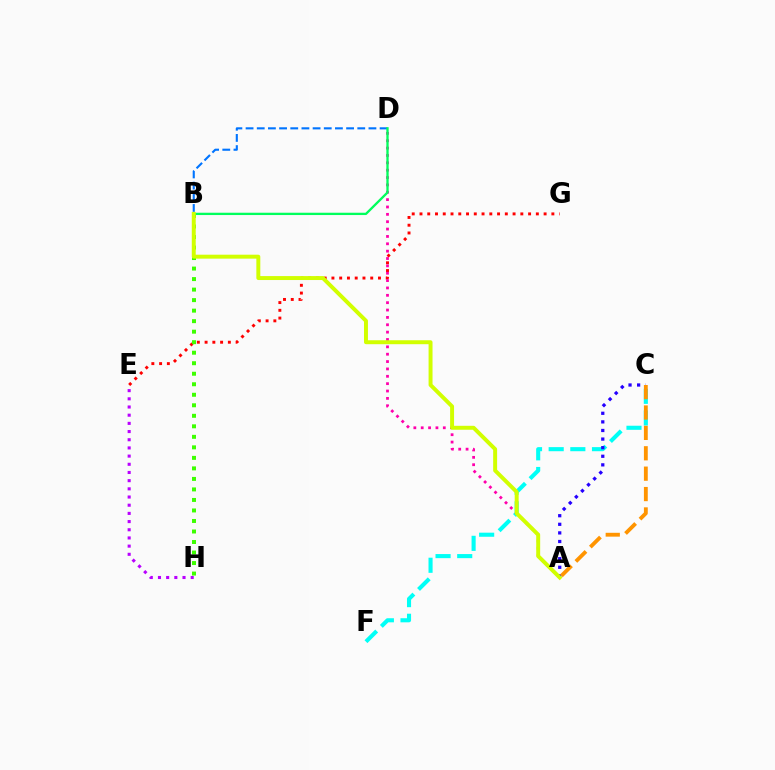{('E', 'H'): [{'color': '#b900ff', 'line_style': 'dotted', 'thickness': 2.22}], ('E', 'G'): [{'color': '#ff0000', 'line_style': 'dotted', 'thickness': 2.11}], ('C', 'F'): [{'color': '#00fff6', 'line_style': 'dashed', 'thickness': 2.94}], ('B', 'H'): [{'color': '#3dff00', 'line_style': 'dotted', 'thickness': 2.86}], ('A', 'C'): [{'color': '#2500ff', 'line_style': 'dotted', 'thickness': 2.34}, {'color': '#ff9400', 'line_style': 'dashed', 'thickness': 2.77}], ('A', 'D'): [{'color': '#ff00ac', 'line_style': 'dotted', 'thickness': 2.0}], ('B', 'D'): [{'color': '#0074ff', 'line_style': 'dashed', 'thickness': 1.52}, {'color': '#00ff5c', 'line_style': 'solid', 'thickness': 1.67}], ('A', 'B'): [{'color': '#d1ff00', 'line_style': 'solid', 'thickness': 2.84}]}